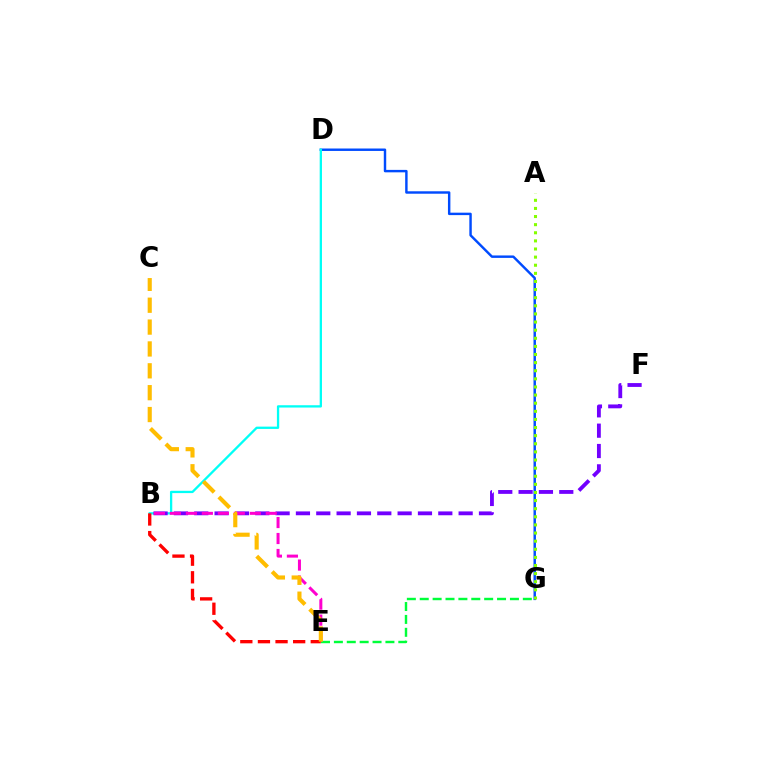{('D', 'G'): [{'color': '#004bff', 'line_style': 'solid', 'thickness': 1.75}], ('B', 'D'): [{'color': '#00fff6', 'line_style': 'solid', 'thickness': 1.66}], ('B', 'F'): [{'color': '#7200ff', 'line_style': 'dashed', 'thickness': 2.76}], ('A', 'G'): [{'color': '#84ff00', 'line_style': 'dotted', 'thickness': 2.2}], ('E', 'G'): [{'color': '#00ff39', 'line_style': 'dashed', 'thickness': 1.75}], ('B', 'E'): [{'color': '#ff00cf', 'line_style': 'dashed', 'thickness': 2.17}, {'color': '#ff0000', 'line_style': 'dashed', 'thickness': 2.39}], ('C', 'E'): [{'color': '#ffbd00', 'line_style': 'dashed', 'thickness': 2.97}]}